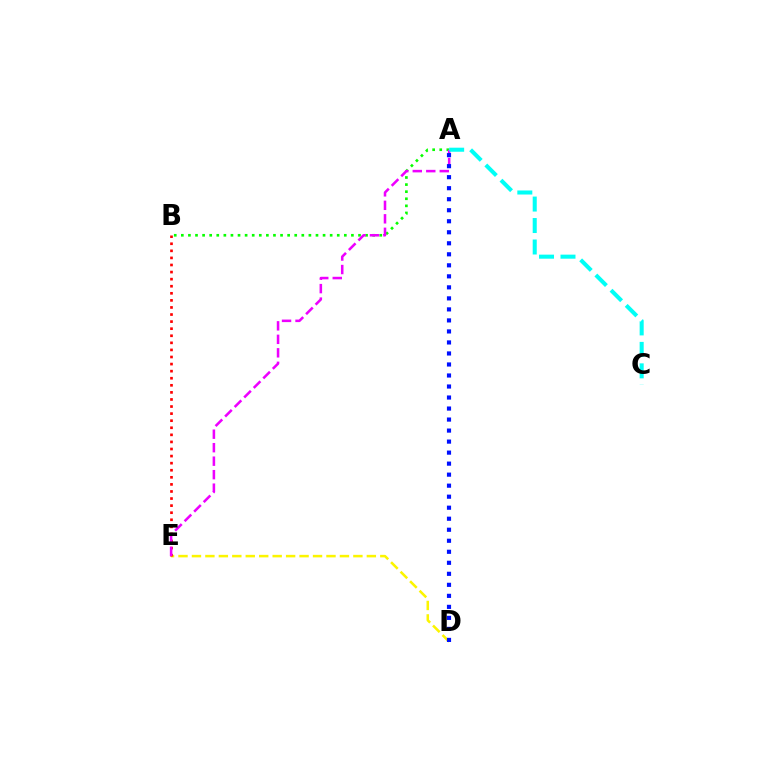{('A', 'B'): [{'color': '#08ff00', 'line_style': 'dotted', 'thickness': 1.93}], ('D', 'E'): [{'color': '#fcf500', 'line_style': 'dashed', 'thickness': 1.83}], ('B', 'E'): [{'color': '#ff0000', 'line_style': 'dotted', 'thickness': 1.92}], ('A', 'E'): [{'color': '#ee00ff', 'line_style': 'dashed', 'thickness': 1.83}], ('A', 'D'): [{'color': '#0010ff', 'line_style': 'dotted', 'thickness': 2.99}], ('A', 'C'): [{'color': '#00fff6', 'line_style': 'dashed', 'thickness': 2.92}]}